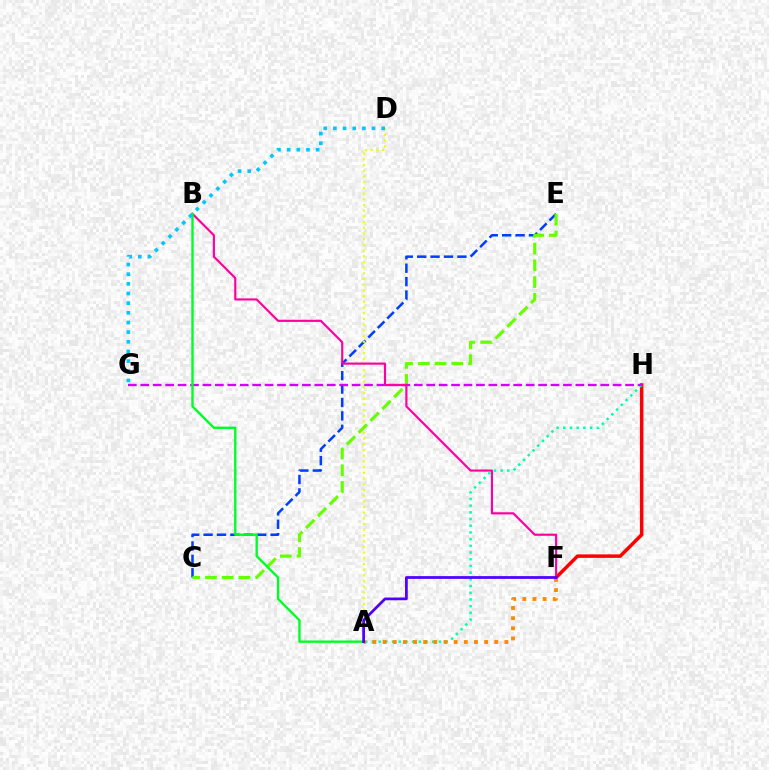{('C', 'E'): [{'color': '#003fff', 'line_style': 'dashed', 'thickness': 1.82}, {'color': '#66ff00', 'line_style': 'dashed', 'thickness': 2.27}], ('F', 'H'): [{'color': '#ff0000', 'line_style': 'solid', 'thickness': 2.51}], ('A', 'D'): [{'color': '#eeff00', 'line_style': 'dotted', 'thickness': 1.55}], ('A', 'H'): [{'color': '#00ffaf', 'line_style': 'dotted', 'thickness': 1.82}], ('G', 'H'): [{'color': '#d600ff', 'line_style': 'dashed', 'thickness': 1.69}], ('A', 'F'): [{'color': '#ff8800', 'line_style': 'dotted', 'thickness': 2.76}, {'color': '#4f00ff', 'line_style': 'solid', 'thickness': 1.98}], ('B', 'F'): [{'color': '#ff00a0', 'line_style': 'solid', 'thickness': 1.55}], ('A', 'B'): [{'color': '#00ff27', 'line_style': 'solid', 'thickness': 1.72}], ('D', 'G'): [{'color': '#00c7ff', 'line_style': 'dotted', 'thickness': 2.62}]}